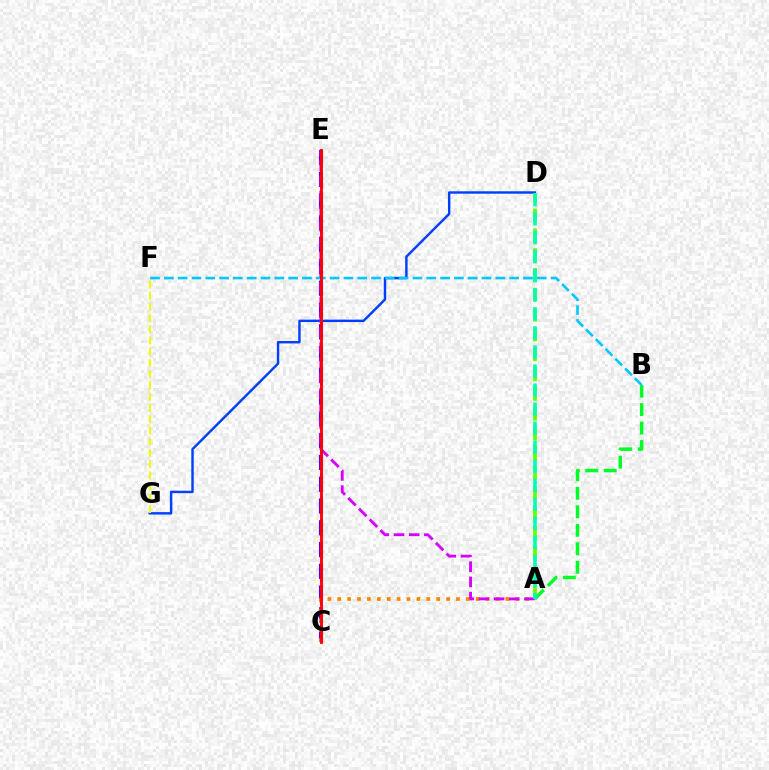{('D', 'G'): [{'color': '#003fff', 'line_style': 'solid', 'thickness': 1.74}], ('C', 'E'): [{'color': '#4f00ff', 'line_style': 'dashed', 'thickness': 2.96}, {'color': '#ff00a0', 'line_style': 'dotted', 'thickness': 2.06}, {'color': '#ff0000', 'line_style': 'solid', 'thickness': 2.04}], ('A', 'D'): [{'color': '#66ff00', 'line_style': 'dashed', 'thickness': 2.69}, {'color': '#00ffaf', 'line_style': 'dashed', 'thickness': 2.59}], ('A', 'C'): [{'color': '#ff8800', 'line_style': 'dotted', 'thickness': 2.69}], ('A', 'B'): [{'color': '#00ff27', 'line_style': 'dashed', 'thickness': 2.51}], ('B', 'F'): [{'color': '#00c7ff', 'line_style': 'dashed', 'thickness': 1.88}], ('A', 'E'): [{'color': '#d600ff', 'line_style': 'dashed', 'thickness': 2.06}], ('F', 'G'): [{'color': '#eeff00', 'line_style': 'dashed', 'thickness': 1.53}]}